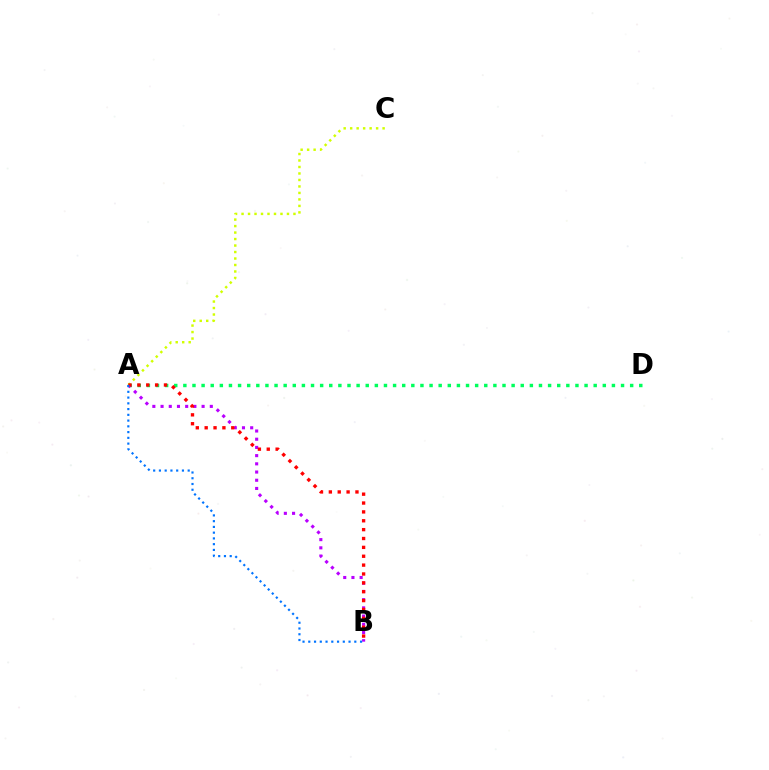{('A', 'D'): [{'color': '#00ff5c', 'line_style': 'dotted', 'thickness': 2.48}], ('A', 'C'): [{'color': '#d1ff00', 'line_style': 'dotted', 'thickness': 1.76}], ('A', 'B'): [{'color': '#b900ff', 'line_style': 'dotted', 'thickness': 2.23}, {'color': '#ff0000', 'line_style': 'dotted', 'thickness': 2.41}, {'color': '#0074ff', 'line_style': 'dotted', 'thickness': 1.56}]}